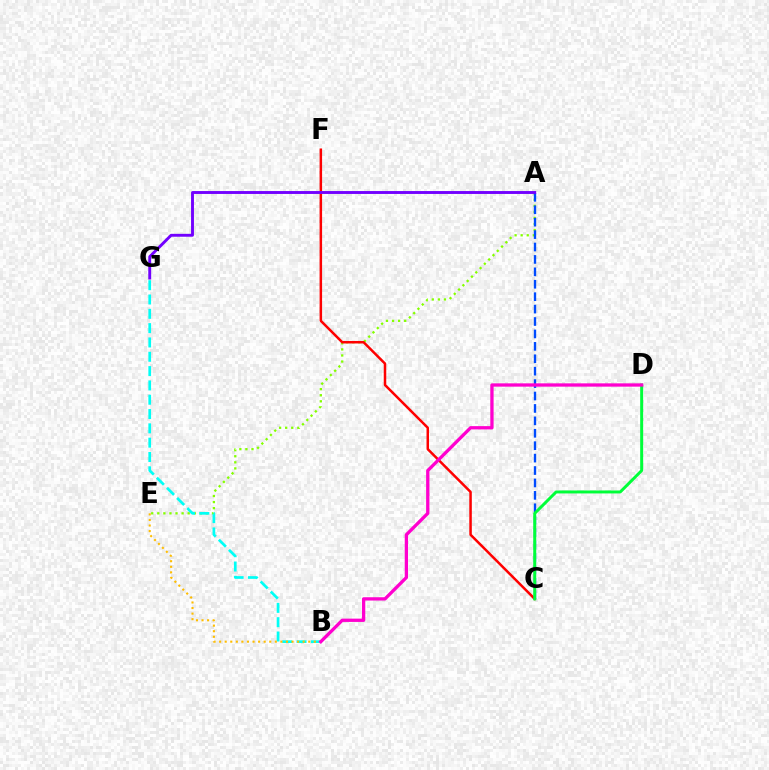{('A', 'E'): [{'color': '#84ff00', 'line_style': 'dotted', 'thickness': 1.65}], ('C', 'F'): [{'color': '#ff0000', 'line_style': 'solid', 'thickness': 1.8}], ('B', 'G'): [{'color': '#00fff6', 'line_style': 'dashed', 'thickness': 1.95}], ('A', 'C'): [{'color': '#004bff', 'line_style': 'dashed', 'thickness': 1.69}], ('A', 'G'): [{'color': '#7200ff', 'line_style': 'solid', 'thickness': 2.08}], ('C', 'D'): [{'color': '#00ff39', 'line_style': 'solid', 'thickness': 2.14}], ('B', 'E'): [{'color': '#ffbd00', 'line_style': 'dotted', 'thickness': 1.51}], ('B', 'D'): [{'color': '#ff00cf', 'line_style': 'solid', 'thickness': 2.38}]}